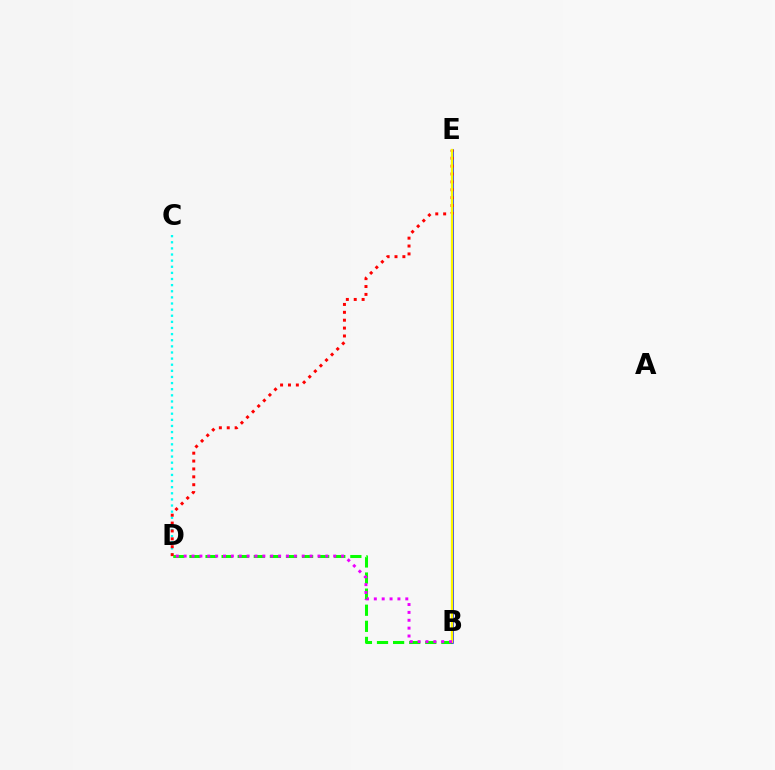{('B', 'D'): [{'color': '#08ff00', 'line_style': 'dashed', 'thickness': 2.19}, {'color': '#ee00ff', 'line_style': 'dotted', 'thickness': 2.14}], ('B', 'E'): [{'color': '#0010ff', 'line_style': 'solid', 'thickness': 1.81}, {'color': '#fcf500', 'line_style': 'solid', 'thickness': 1.66}], ('C', 'D'): [{'color': '#00fff6', 'line_style': 'dotted', 'thickness': 1.66}], ('D', 'E'): [{'color': '#ff0000', 'line_style': 'dotted', 'thickness': 2.14}]}